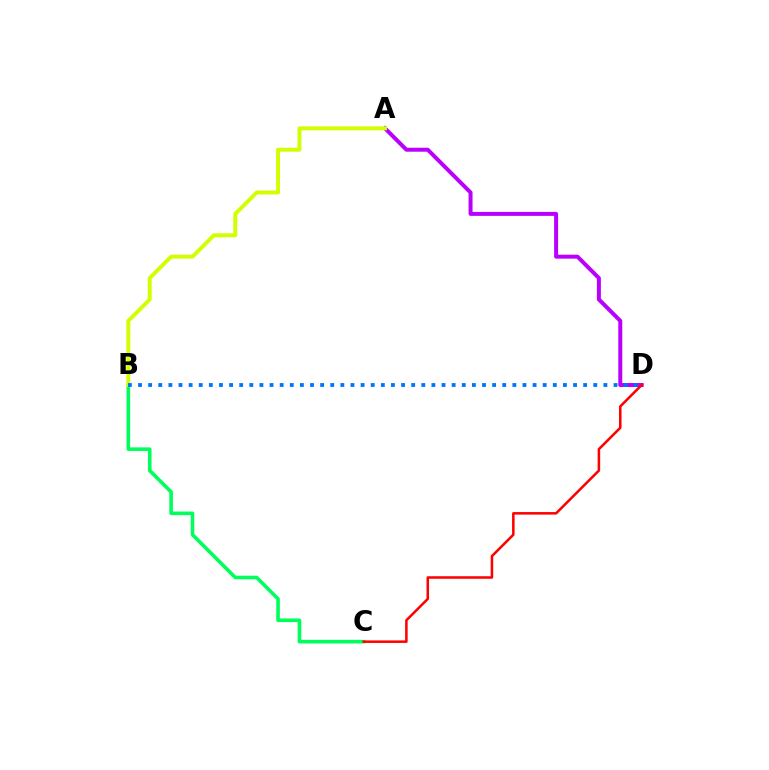{('A', 'D'): [{'color': '#b900ff', 'line_style': 'solid', 'thickness': 2.86}], ('B', 'C'): [{'color': '#00ff5c', 'line_style': 'solid', 'thickness': 2.59}], ('A', 'B'): [{'color': '#d1ff00', 'line_style': 'solid', 'thickness': 2.83}], ('B', 'D'): [{'color': '#0074ff', 'line_style': 'dotted', 'thickness': 2.75}], ('C', 'D'): [{'color': '#ff0000', 'line_style': 'solid', 'thickness': 1.82}]}